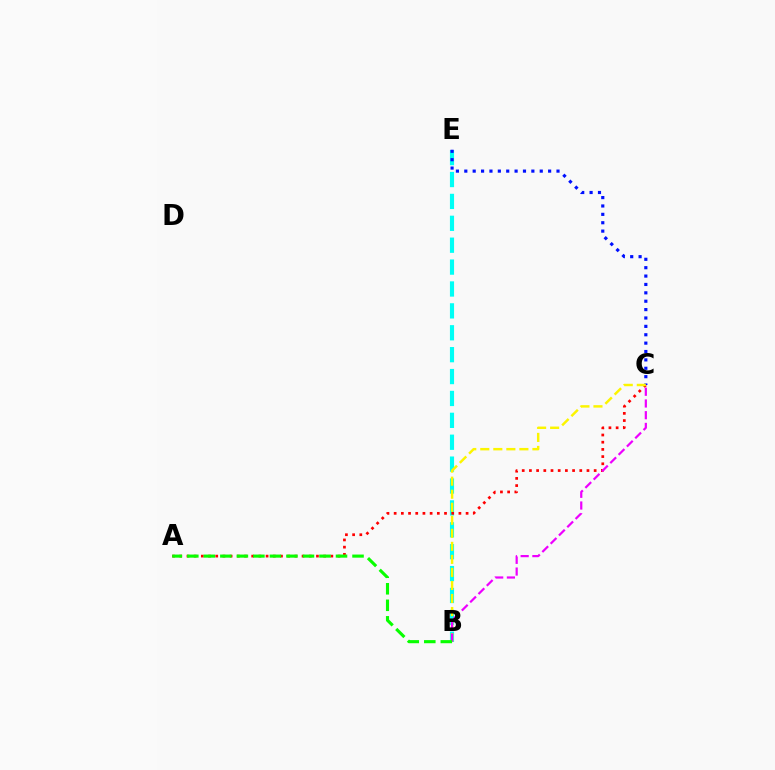{('B', 'E'): [{'color': '#00fff6', 'line_style': 'dashed', 'thickness': 2.97}], ('A', 'C'): [{'color': '#ff0000', 'line_style': 'dotted', 'thickness': 1.95}], ('C', 'E'): [{'color': '#0010ff', 'line_style': 'dotted', 'thickness': 2.28}], ('B', 'C'): [{'color': '#fcf500', 'line_style': 'dashed', 'thickness': 1.77}, {'color': '#ee00ff', 'line_style': 'dashed', 'thickness': 1.59}], ('A', 'B'): [{'color': '#08ff00', 'line_style': 'dashed', 'thickness': 2.24}]}